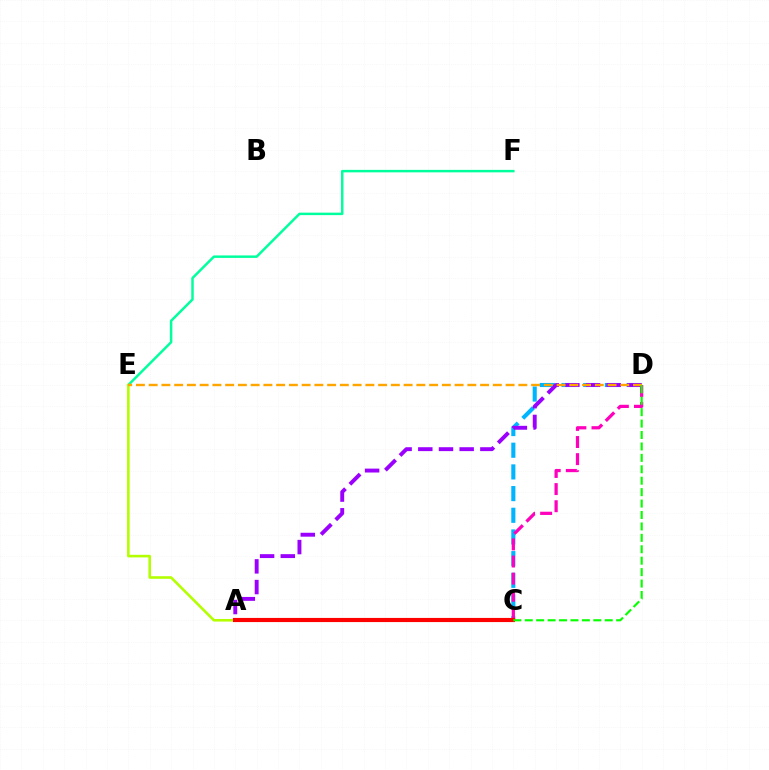{('A', 'C'): [{'color': '#0010ff', 'line_style': 'solid', 'thickness': 1.65}, {'color': '#ff0000', 'line_style': 'solid', 'thickness': 2.99}], ('C', 'D'): [{'color': '#00b5ff', 'line_style': 'dashed', 'thickness': 2.95}, {'color': '#ff00bd', 'line_style': 'dashed', 'thickness': 2.32}, {'color': '#08ff00', 'line_style': 'dashed', 'thickness': 1.55}], ('A', 'D'): [{'color': '#9b00ff', 'line_style': 'dashed', 'thickness': 2.81}], ('E', 'F'): [{'color': '#00ff9d', 'line_style': 'solid', 'thickness': 1.78}], ('A', 'E'): [{'color': '#b3ff00', 'line_style': 'solid', 'thickness': 1.87}], ('D', 'E'): [{'color': '#ffa500', 'line_style': 'dashed', 'thickness': 1.73}]}